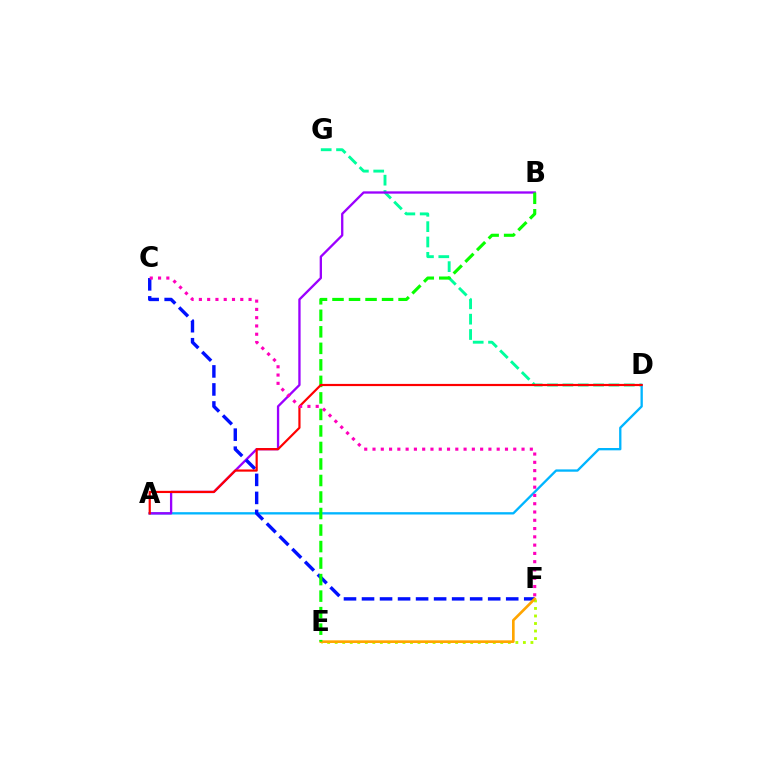{('E', 'F'): [{'color': '#b3ff00', 'line_style': 'dotted', 'thickness': 2.05}, {'color': '#ffa500', 'line_style': 'solid', 'thickness': 1.91}], ('D', 'G'): [{'color': '#00ff9d', 'line_style': 'dashed', 'thickness': 2.08}], ('A', 'D'): [{'color': '#00b5ff', 'line_style': 'solid', 'thickness': 1.67}, {'color': '#ff0000', 'line_style': 'solid', 'thickness': 1.58}], ('A', 'B'): [{'color': '#9b00ff', 'line_style': 'solid', 'thickness': 1.67}], ('C', 'F'): [{'color': '#0010ff', 'line_style': 'dashed', 'thickness': 2.45}, {'color': '#ff00bd', 'line_style': 'dotted', 'thickness': 2.25}], ('B', 'E'): [{'color': '#08ff00', 'line_style': 'dashed', 'thickness': 2.24}]}